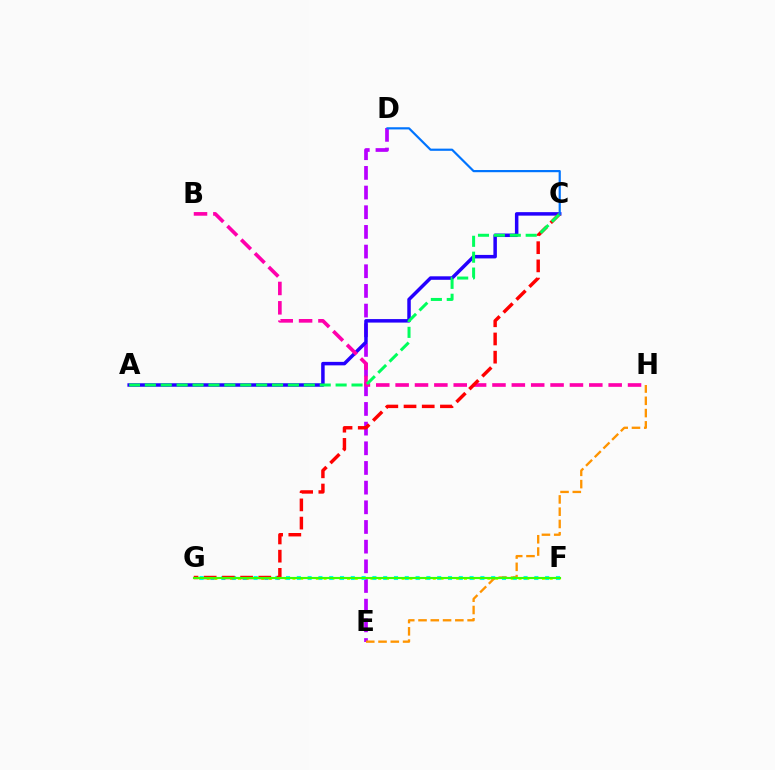{('F', 'G'): [{'color': '#d1ff00', 'line_style': 'dotted', 'thickness': 2.12}, {'color': '#00fff6', 'line_style': 'dotted', 'thickness': 2.93}, {'color': '#3dff00', 'line_style': 'solid', 'thickness': 1.55}], ('D', 'E'): [{'color': '#b900ff', 'line_style': 'dashed', 'thickness': 2.67}], ('A', 'C'): [{'color': '#2500ff', 'line_style': 'solid', 'thickness': 2.52}, {'color': '#00ff5c', 'line_style': 'dashed', 'thickness': 2.16}], ('B', 'H'): [{'color': '#ff00ac', 'line_style': 'dashed', 'thickness': 2.63}], ('C', 'G'): [{'color': '#ff0000', 'line_style': 'dashed', 'thickness': 2.47}], ('E', 'H'): [{'color': '#ff9400', 'line_style': 'dashed', 'thickness': 1.67}], ('C', 'D'): [{'color': '#0074ff', 'line_style': 'solid', 'thickness': 1.57}]}